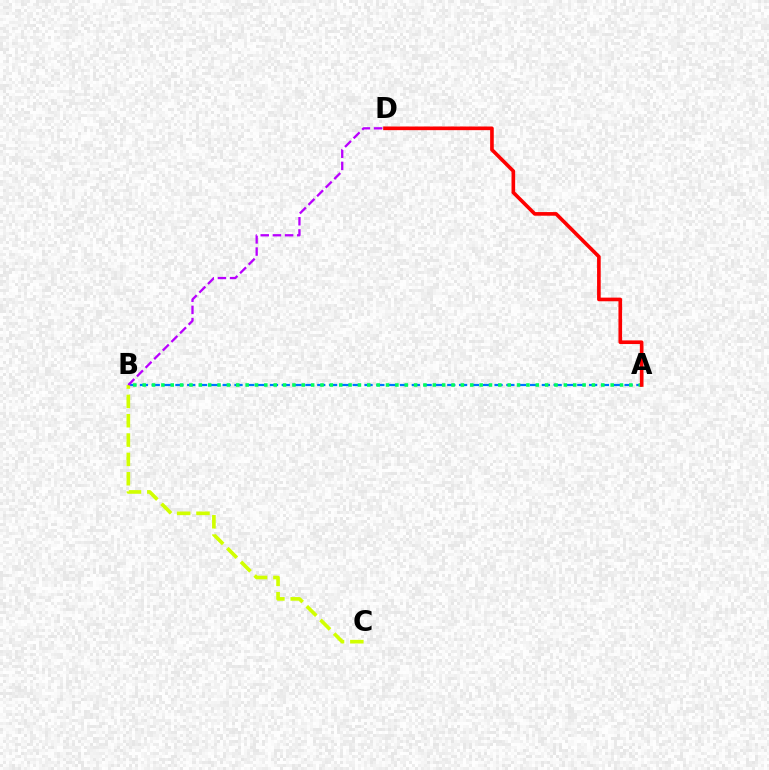{('A', 'B'): [{'color': '#0074ff', 'line_style': 'dashed', 'thickness': 1.61}, {'color': '#00ff5c', 'line_style': 'dotted', 'thickness': 2.54}], ('B', 'C'): [{'color': '#d1ff00', 'line_style': 'dashed', 'thickness': 2.63}], ('A', 'D'): [{'color': '#ff0000', 'line_style': 'solid', 'thickness': 2.62}], ('B', 'D'): [{'color': '#b900ff', 'line_style': 'dashed', 'thickness': 1.65}]}